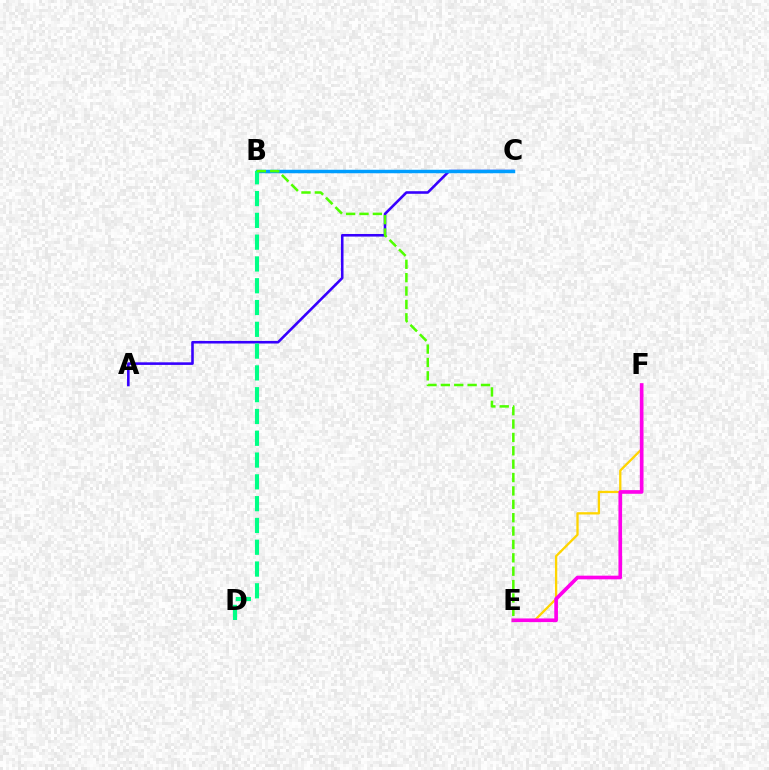{('A', 'C'): [{'color': '#3700ff', 'line_style': 'solid', 'thickness': 1.86}], ('E', 'F'): [{'color': '#ffd500', 'line_style': 'solid', 'thickness': 1.65}, {'color': '#ff00ed', 'line_style': 'solid', 'thickness': 2.64}], ('B', 'C'): [{'color': '#ff0000', 'line_style': 'solid', 'thickness': 1.99}, {'color': '#009eff', 'line_style': 'solid', 'thickness': 2.49}], ('B', 'D'): [{'color': '#00ff86', 'line_style': 'dashed', 'thickness': 2.96}], ('B', 'E'): [{'color': '#4fff00', 'line_style': 'dashed', 'thickness': 1.82}]}